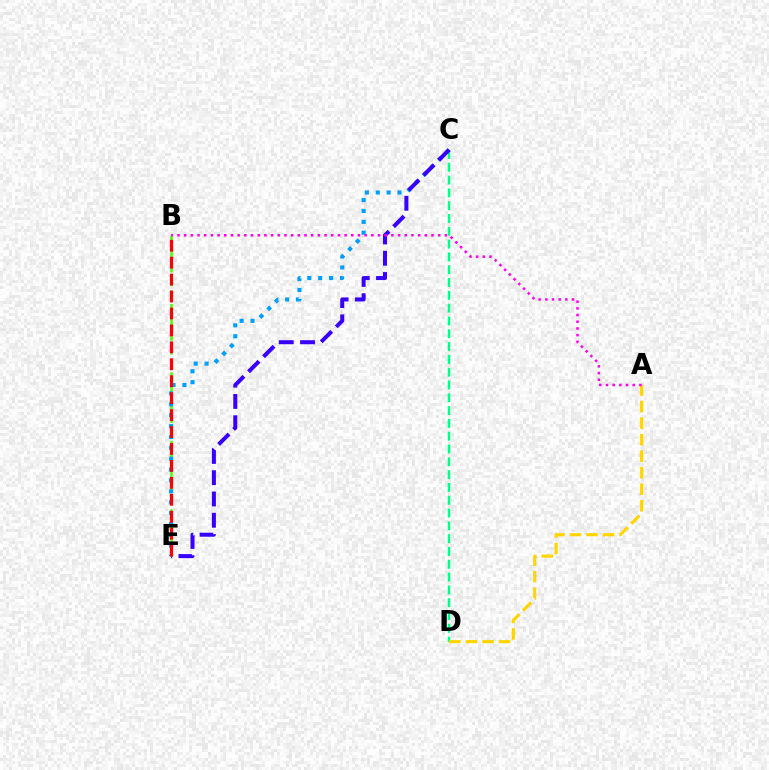{('C', 'D'): [{'color': '#00ff86', 'line_style': 'dashed', 'thickness': 1.74}], ('B', 'E'): [{'color': '#4fff00', 'line_style': 'dashed', 'thickness': 1.86}, {'color': '#ff0000', 'line_style': 'dashed', 'thickness': 2.3}], ('C', 'E'): [{'color': '#009eff', 'line_style': 'dotted', 'thickness': 2.96}, {'color': '#3700ff', 'line_style': 'dashed', 'thickness': 2.89}], ('A', 'D'): [{'color': '#ffd500', 'line_style': 'dashed', 'thickness': 2.25}], ('A', 'B'): [{'color': '#ff00ed', 'line_style': 'dotted', 'thickness': 1.82}]}